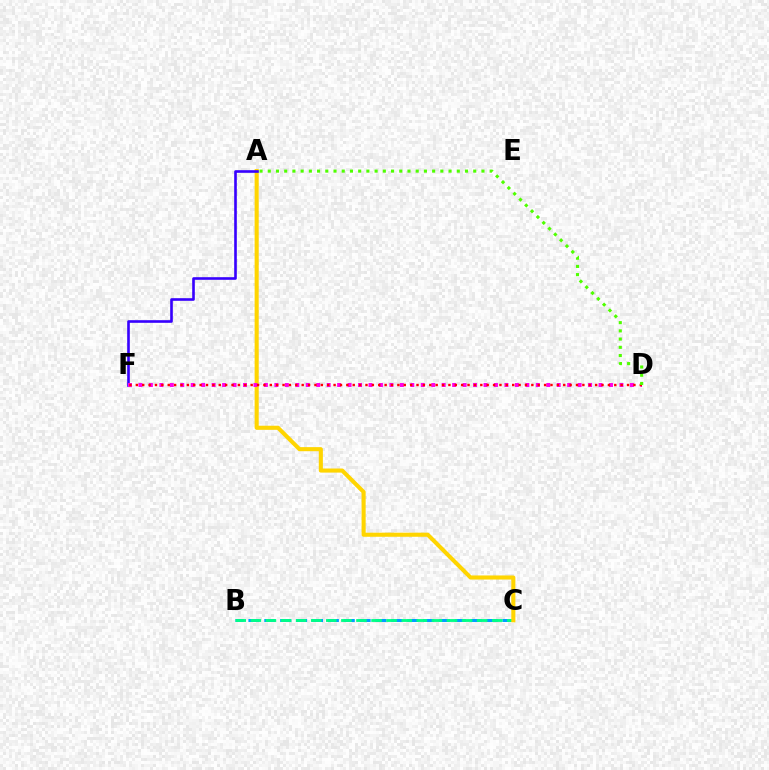{('B', 'C'): [{'color': '#009eff', 'line_style': 'dashed', 'thickness': 2.16}, {'color': '#00ff86', 'line_style': 'dashed', 'thickness': 2.05}], ('A', 'C'): [{'color': '#ffd500', 'line_style': 'solid', 'thickness': 2.94}], ('A', 'F'): [{'color': '#3700ff', 'line_style': 'solid', 'thickness': 1.89}], ('D', 'F'): [{'color': '#ff00ed', 'line_style': 'dotted', 'thickness': 2.84}, {'color': '#ff0000', 'line_style': 'dotted', 'thickness': 1.73}], ('A', 'D'): [{'color': '#4fff00', 'line_style': 'dotted', 'thickness': 2.23}]}